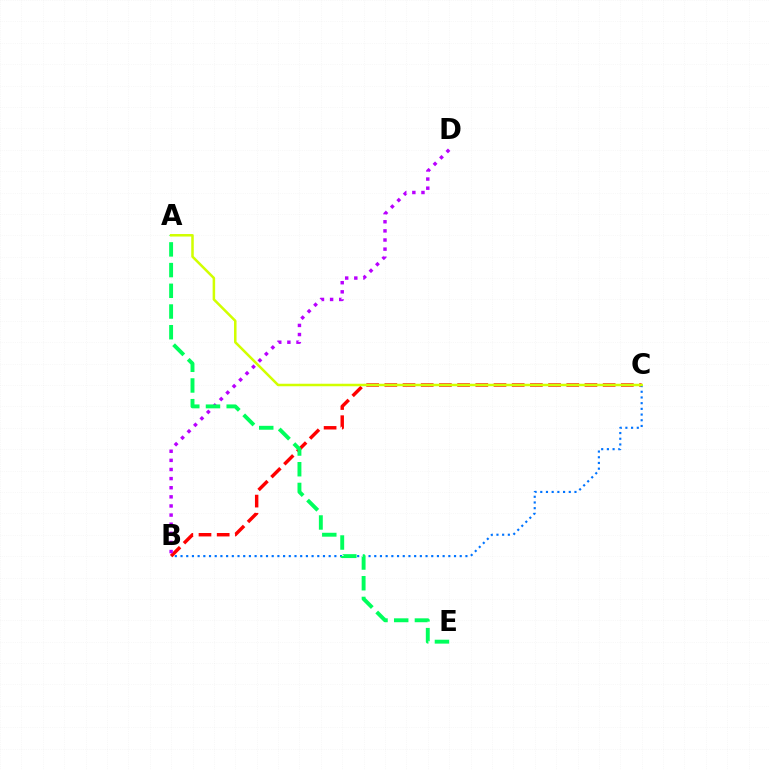{('B', 'C'): [{'color': '#ff0000', 'line_style': 'dashed', 'thickness': 2.47}, {'color': '#0074ff', 'line_style': 'dotted', 'thickness': 1.55}], ('B', 'D'): [{'color': '#b900ff', 'line_style': 'dotted', 'thickness': 2.48}], ('A', 'E'): [{'color': '#00ff5c', 'line_style': 'dashed', 'thickness': 2.81}], ('A', 'C'): [{'color': '#d1ff00', 'line_style': 'solid', 'thickness': 1.81}]}